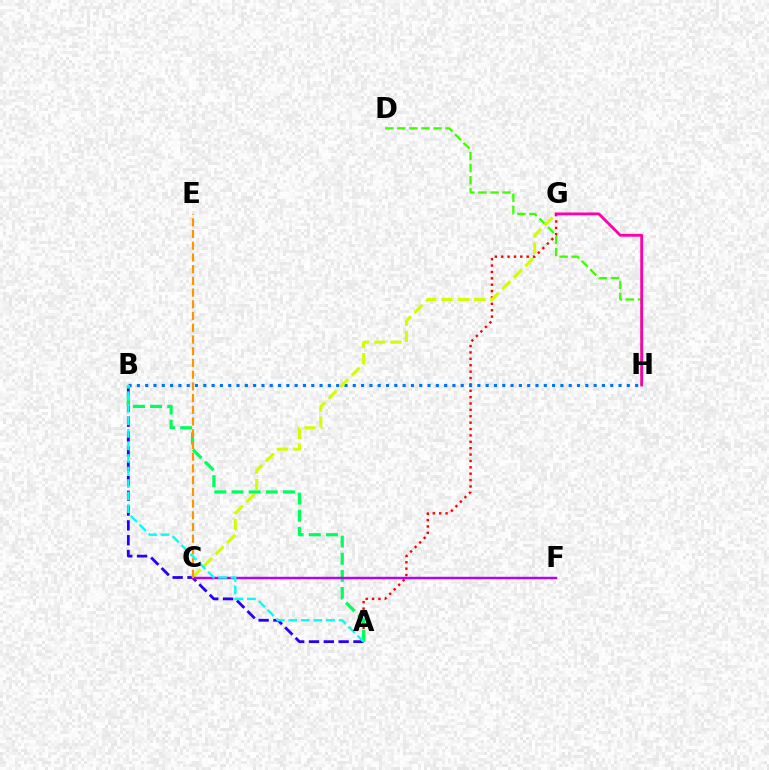{('A', 'G'): [{'color': '#ff0000', 'line_style': 'dotted', 'thickness': 1.73}], ('D', 'H'): [{'color': '#3dff00', 'line_style': 'dashed', 'thickness': 1.64}], ('A', 'B'): [{'color': '#2500ff', 'line_style': 'dashed', 'thickness': 2.01}, {'color': '#00ff5c', 'line_style': 'dashed', 'thickness': 2.33}, {'color': '#00fff6', 'line_style': 'dashed', 'thickness': 1.71}], ('B', 'H'): [{'color': '#0074ff', 'line_style': 'dotted', 'thickness': 2.26}], ('C', 'G'): [{'color': '#d1ff00', 'line_style': 'dashed', 'thickness': 2.21}], ('C', 'F'): [{'color': '#b900ff', 'line_style': 'solid', 'thickness': 1.75}], ('G', 'H'): [{'color': '#ff00ac', 'line_style': 'solid', 'thickness': 2.05}], ('C', 'E'): [{'color': '#ff9400', 'line_style': 'dashed', 'thickness': 1.59}]}